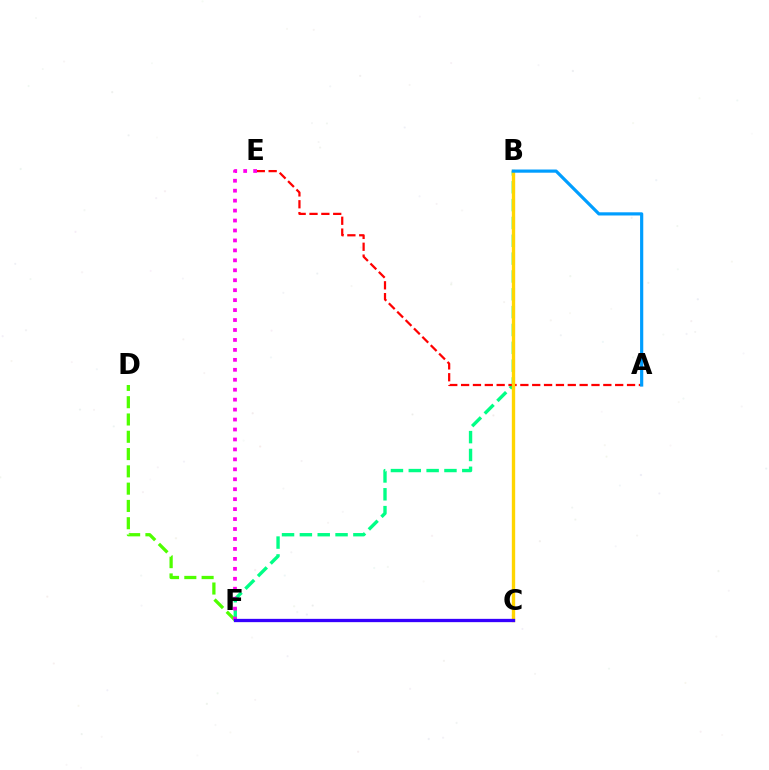{('D', 'F'): [{'color': '#4fff00', 'line_style': 'dashed', 'thickness': 2.35}], ('B', 'F'): [{'color': '#00ff86', 'line_style': 'dashed', 'thickness': 2.42}], ('A', 'E'): [{'color': '#ff0000', 'line_style': 'dashed', 'thickness': 1.61}], ('B', 'C'): [{'color': '#ffd500', 'line_style': 'solid', 'thickness': 2.41}], ('A', 'B'): [{'color': '#009eff', 'line_style': 'solid', 'thickness': 2.3}], ('E', 'F'): [{'color': '#ff00ed', 'line_style': 'dotted', 'thickness': 2.7}], ('C', 'F'): [{'color': '#3700ff', 'line_style': 'solid', 'thickness': 2.37}]}